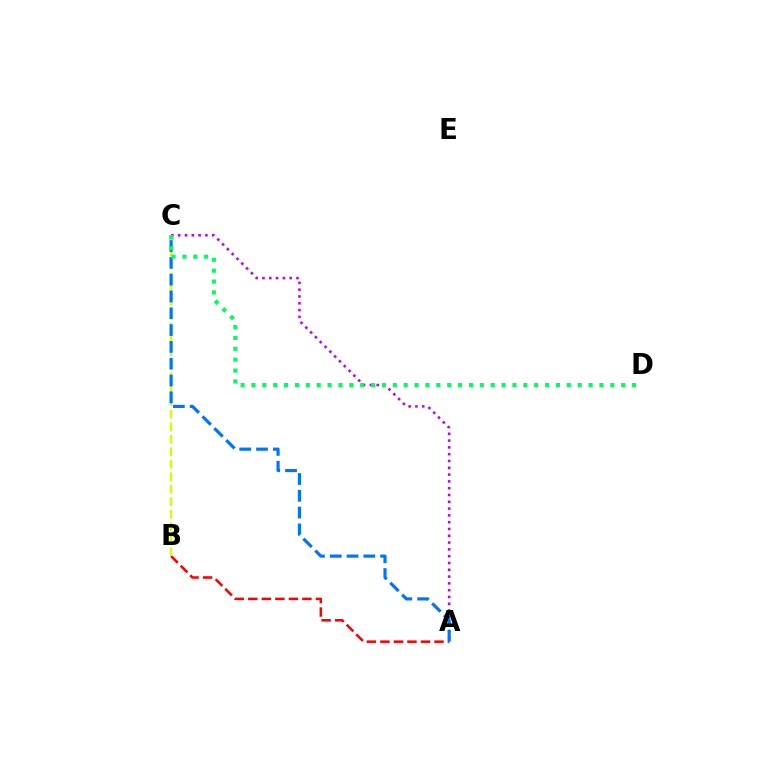{('A', 'C'): [{'color': '#b900ff', 'line_style': 'dotted', 'thickness': 1.85}, {'color': '#0074ff', 'line_style': 'dashed', 'thickness': 2.28}], ('A', 'B'): [{'color': '#ff0000', 'line_style': 'dashed', 'thickness': 1.84}], ('B', 'C'): [{'color': '#d1ff00', 'line_style': 'dashed', 'thickness': 1.7}], ('C', 'D'): [{'color': '#00ff5c', 'line_style': 'dotted', 'thickness': 2.95}]}